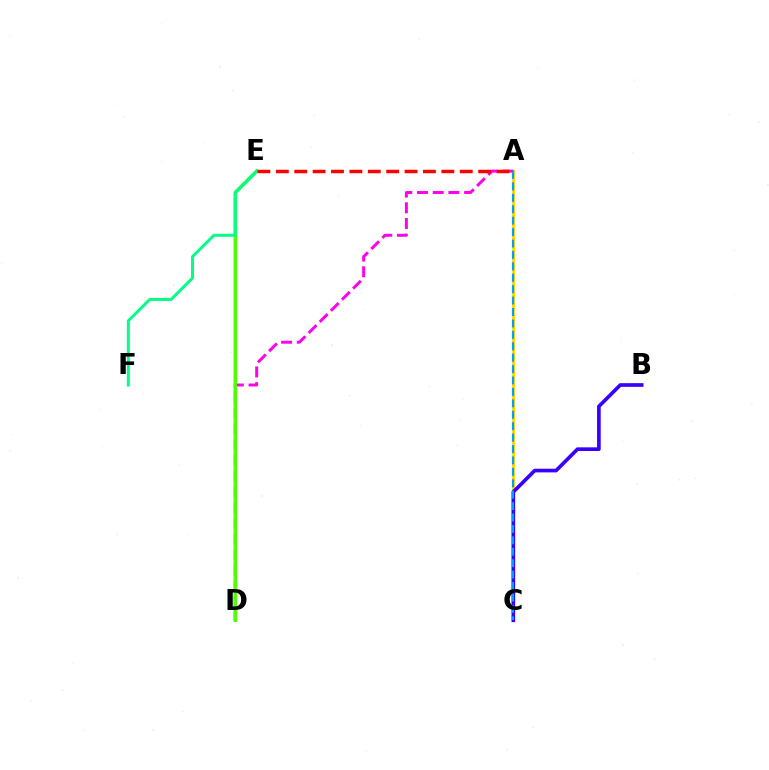{('A', 'C'): [{'color': '#ffd500', 'line_style': 'solid', 'thickness': 2.08}, {'color': '#009eff', 'line_style': 'dashed', 'thickness': 1.55}], ('A', 'D'): [{'color': '#ff00ed', 'line_style': 'dashed', 'thickness': 2.13}], ('D', 'E'): [{'color': '#4fff00', 'line_style': 'solid', 'thickness': 2.54}], ('B', 'C'): [{'color': '#3700ff', 'line_style': 'solid', 'thickness': 2.64}], ('E', 'F'): [{'color': '#00ff86', 'line_style': 'solid', 'thickness': 2.13}], ('A', 'E'): [{'color': '#ff0000', 'line_style': 'dashed', 'thickness': 2.5}]}